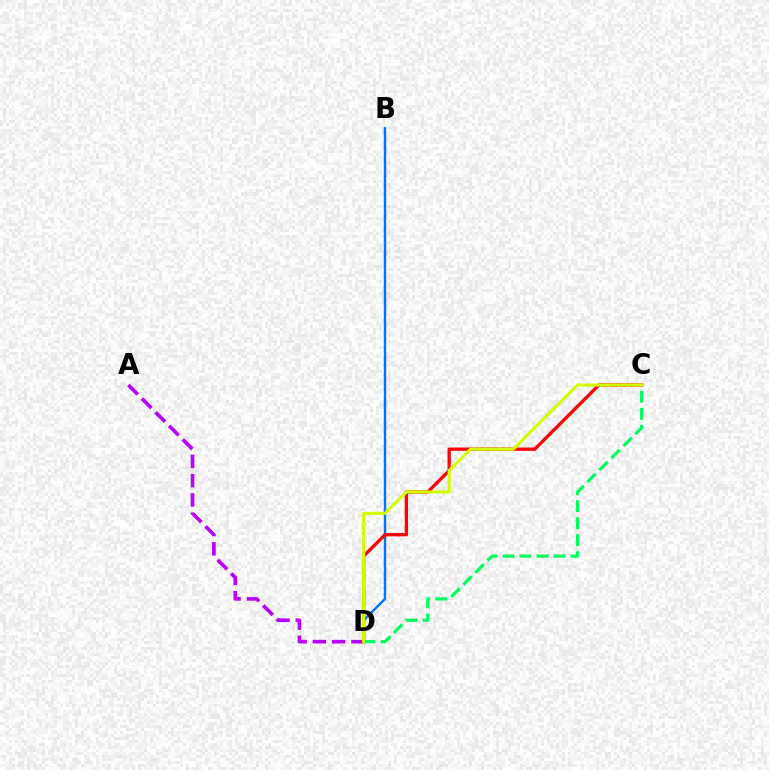{('A', 'D'): [{'color': '#b900ff', 'line_style': 'dashed', 'thickness': 2.62}], ('B', 'D'): [{'color': '#0074ff', 'line_style': 'solid', 'thickness': 1.76}], ('C', 'D'): [{'color': '#ff0000', 'line_style': 'solid', 'thickness': 2.38}, {'color': '#00ff5c', 'line_style': 'dashed', 'thickness': 2.31}, {'color': '#d1ff00', 'line_style': 'solid', 'thickness': 2.2}]}